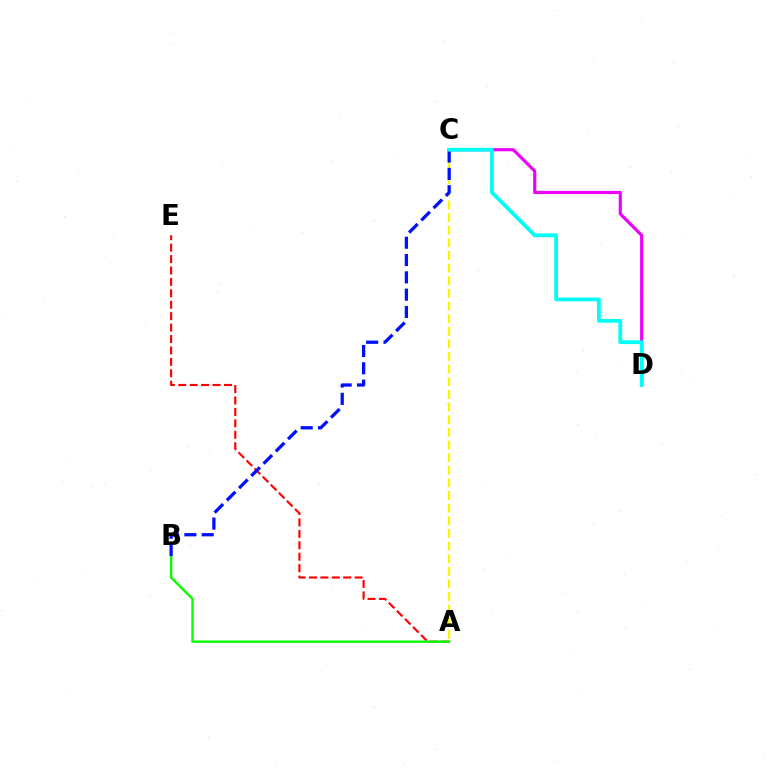{('A', 'C'): [{'color': '#fcf500', 'line_style': 'dashed', 'thickness': 1.72}], ('A', 'E'): [{'color': '#ff0000', 'line_style': 'dashed', 'thickness': 1.55}], ('C', 'D'): [{'color': '#ee00ff', 'line_style': 'solid', 'thickness': 2.25}, {'color': '#00fff6', 'line_style': 'solid', 'thickness': 2.72}], ('A', 'B'): [{'color': '#08ff00', 'line_style': 'solid', 'thickness': 1.73}], ('B', 'C'): [{'color': '#0010ff', 'line_style': 'dashed', 'thickness': 2.35}]}